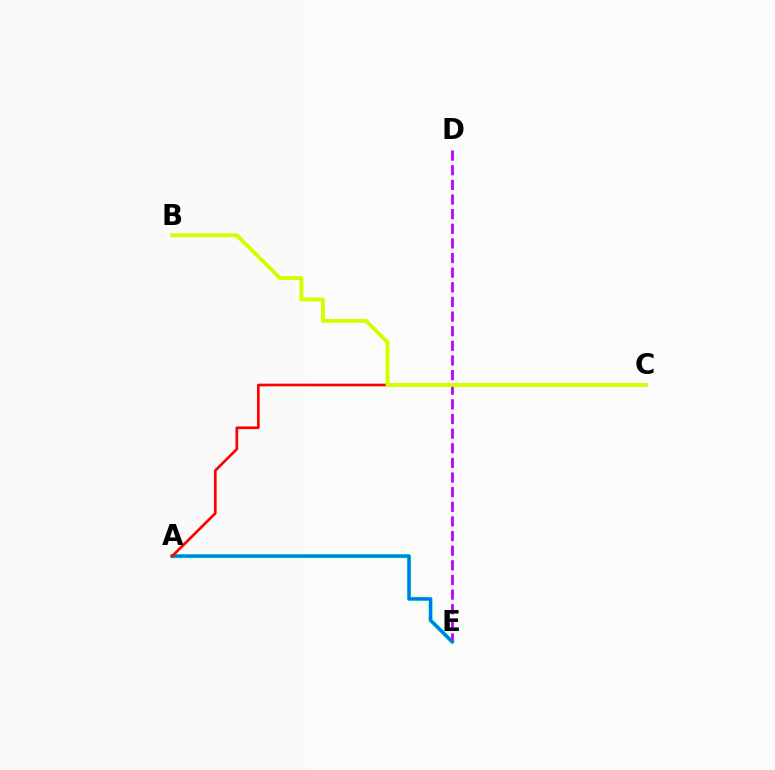{('A', 'E'): [{'color': '#00ff5c', 'line_style': 'solid', 'thickness': 2.88}, {'color': '#0074ff', 'line_style': 'solid', 'thickness': 2.11}], ('D', 'E'): [{'color': '#b900ff', 'line_style': 'dashed', 'thickness': 1.99}], ('A', 'C'): [{'color': '#ff0000', 'line_style': 'solid', 'thickness': 1.94}], ('B', 'C'): [{'color': '#d1ff00', 'line_style': 'solid', 'thickness': 2.82}]}